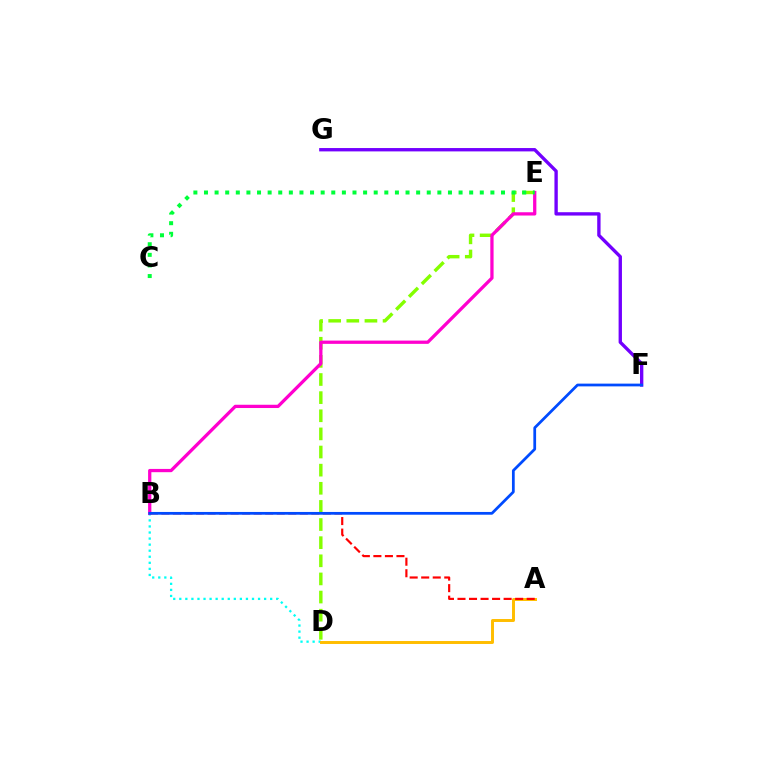{('B', 'D'): [{'color': '#00fff6', 'line_style': 'dotted', 'thickness': 1.65}], ('A', 'D'): [{'color': '#ffbd00', 'line_style': 'solid', 'thickness': 2.13}], ('D', 'E'): [{'color': '#84ff00', 'line_style': 'dashed', 'thickness': 2.46}], ('F', 'G'): [{'color': '#7200ff', 'line_style': 'solid', 'thickness': 2.41}], ('A', 'B'): [{'color': '#ff0000', 'line_style': 'dashed', 'thickness': 1.57}], ('B', 'E'): [{'color': '#ff00cf', 'line_style': 'solid', 'thickness': 2.35}], ('C', 'E'): [{'color': '#00ff39', 'line_style': 'dotted', 'thickness': 2.88}], ('B', 'F'): [{'color': '#004bff', 'line_style': 'solid', 'thickness': 1.98}]}